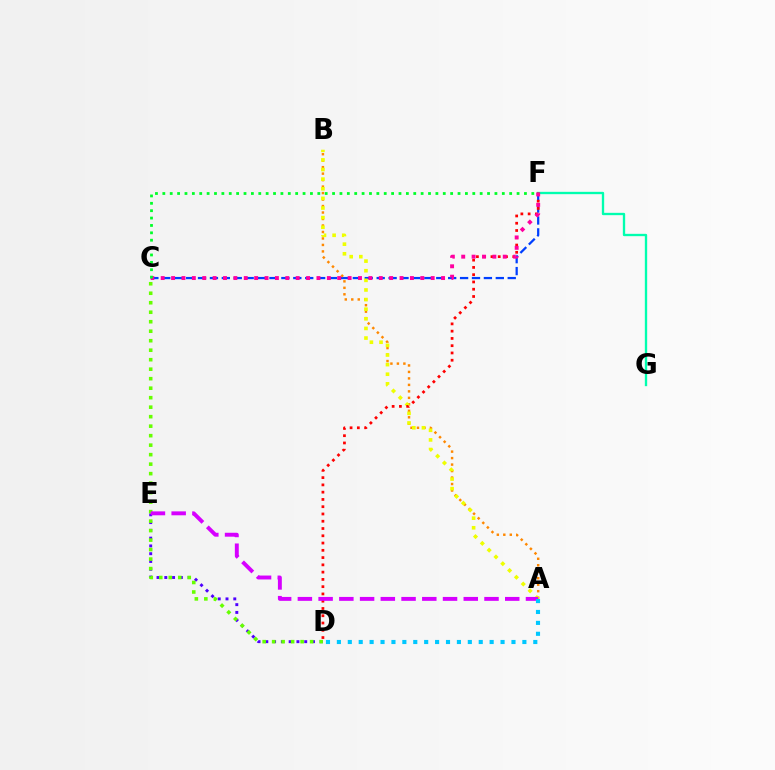{('C', 'F'): [{'color': '#003fff', 'line_style': 'dashed', 'thickness': 1.62}, {'color': '#ff00a0', 'line_style': 'dotted', 'thickness': 2.82}, {'color': '#00ff27', 'line_style': 'dotted', 'thickness': 2.01}], ('F', 'G'): [{'color': '#00ffaf', 'line_style': 'solid', 'thickness': 1.69}], ('A', 'B'): [{'color': '#ff8800', 'line_style': 'dotted', 'thickness': 1.76}, {'color': '#eeff00', 'line_style': 'dotted', 'thickness': 2.61}], ('D', 'E'): [{'color': '#4f00ff', 'line_style': 'dotted', 'thickness': 2.11}], ('D', 'F'): [{'color': '#ff0000', 'line_style': 'dotted', 'thickness': 1.98}], ('C', 'D'): [{'color': '#66ff00', 'line_style': 'dotted', 'thickness': 2.58}], ('A', 'E'): [{'color': '#d600ff', 'line_style': 'dashed', 'thickness': 2.82}], ('A', 'D'): [{'color': '#00c7ff', 'line_style': 'dotted', 'thickness': 2.96}]}